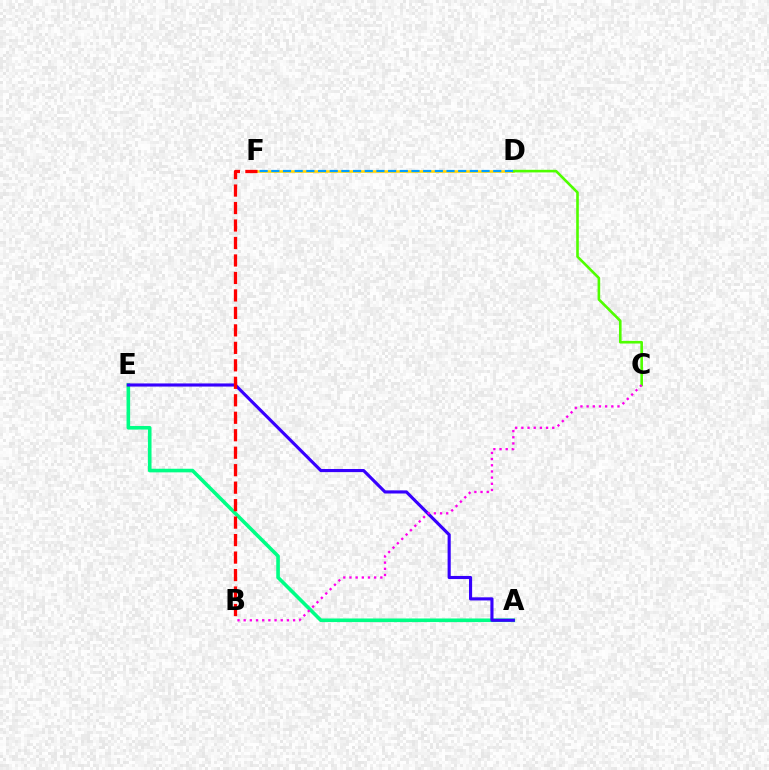{('A', 'E'): [{'color': '#00ff86', 'line_style': 'solid', 'thickness': 2.6}, {'color': '#3700ff', 'line_style': 'solid', 'thickness': 2.25}], ('D', 'F'): [{'color': '#ffd500', 'line_style': 'solid', 'thickness': 1.85}, {'color': '#009eff', 'line_style': 'dashed', 'thickness': 1.59}], ('C', 'D'): [{'color': '#4fff00', 'line_style': 'solid', 'thickness': 1.88}], ('B', 'F'): [{'color': '#ff0000', 'line_style': 'dashed', 'thickness': 2.37}], ('B', 'C'): [{'color': '#ff00ed', 'line_style': 'dotted', 'thickness': 1.68}]}